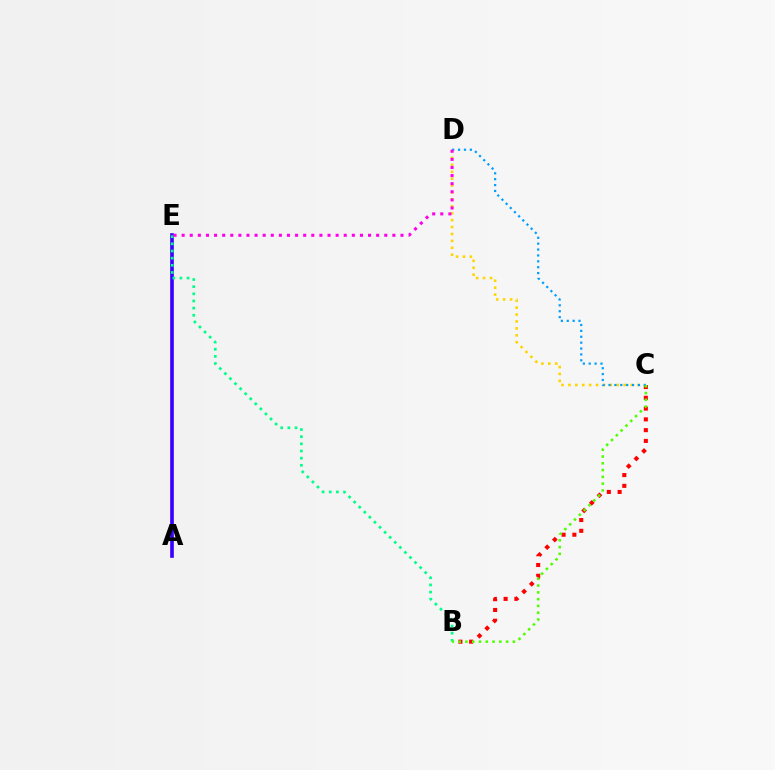{('A', 'E'): [{'color': '#3700ff', 'line_style': 'solid', 'thickness': 2.62}], ('B', 'C'): [{'color': '#ff0000', 'line_style': 'dotted', 'thickness': 2.93}, {'color': '#4fff00', 'line_style': 'dotted', 'thickness': 1.84}], ('C', 'D'): [{'color': '#ffd500', 'line_style': 'dotted', 'thickness': 1.88}, {'color': '#009eff', 'line_style': 'dotted', 'thickness': 1.6}], ('B', 'E'): [{'color': '#00ff86', 'line_style': 'dotted', 'thickness': 1.94}], ('D', 'E'): [{'color': '#ff00ed', 'line_style': 'dotted', 'thickness': 2.2}]}